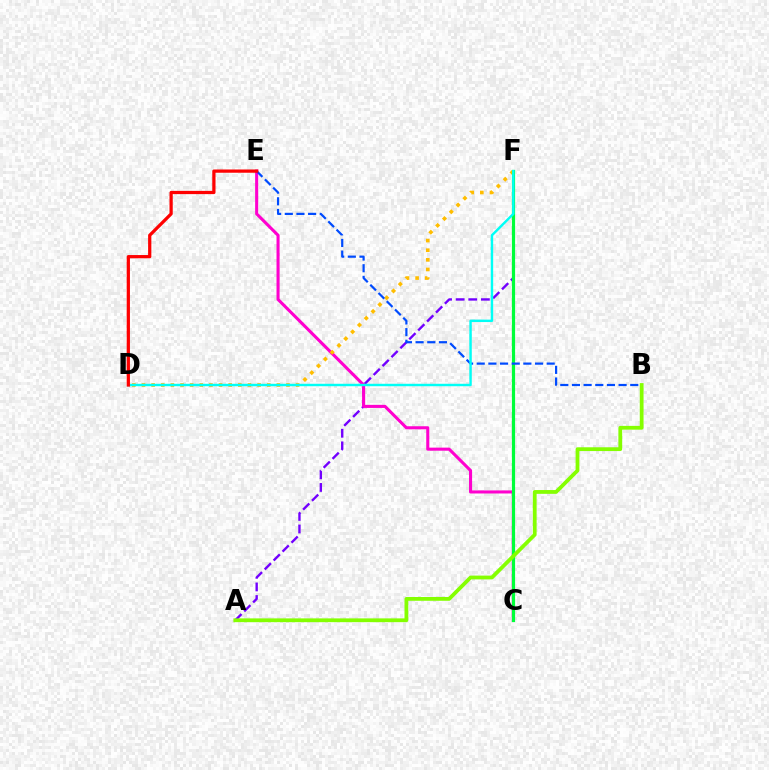{('A', 'F'): [{'color': '#7200ff', 'line_style': 'dashed', 'thickness': 1.71}], ('C', 'E'): [{'color': '#ff00cf', 'line_style': 'solid', 'thickness': 2.21}], ('D', 'F'): [{'color': '#ffbd00', 'line_style': 'dotted', 'thickness': 2.62}, {'color': '#00fff6', 'line_style': 'solid', 'thickness': 1.75}], ('C', 'F'): [{'color': '#00ff39', 'line_style': 'solid', 'thickness': 2.3}], ('B', 'E'): [{'color': '#004bff', 'line_style': 'dashed', 'thickness': 1.58}], ('A', 'B'): [{'color': '#84ff00', 'line_style': 'solid', 'thickness': 2.73}], ('D', 'E'): [{'color': '#ff0000', 'line_style': 'solid', 'thickness': 2.33}]}